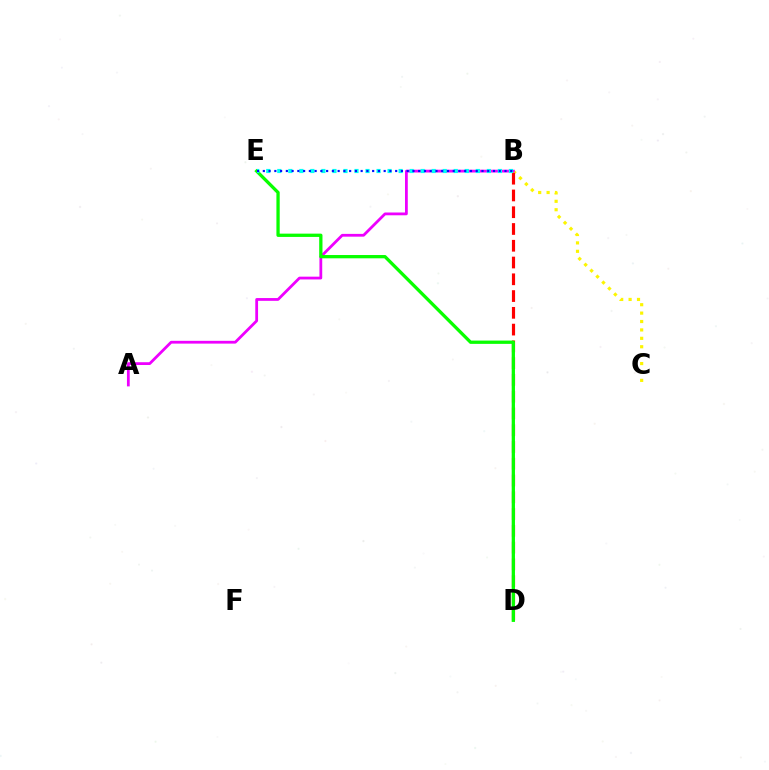{('B', 'C'): [{'color': '#fcf500', 'line_style': 'dotted', 'thickness': 2.28}], ('B', 'D'): [{'color': '#ff0000', 'line_style': 'dashed', 'thickness': 2.28}], ('A', 'B'): [{'color': '#ee00ff', 'line_style': 'solid', 'thickness': 2.0}], ('D', 'E'): [{'color': '#08ff00', 'line_style': 'solid', 'thickness': 2.37}], ('B', 'E'): [{'color': '#00fff6', 'line_style': 'dotted', 'thickness': 3.0}, {'color': '#0010ff', 'line_style': 'dotted', 'thickness': 1.56}]}